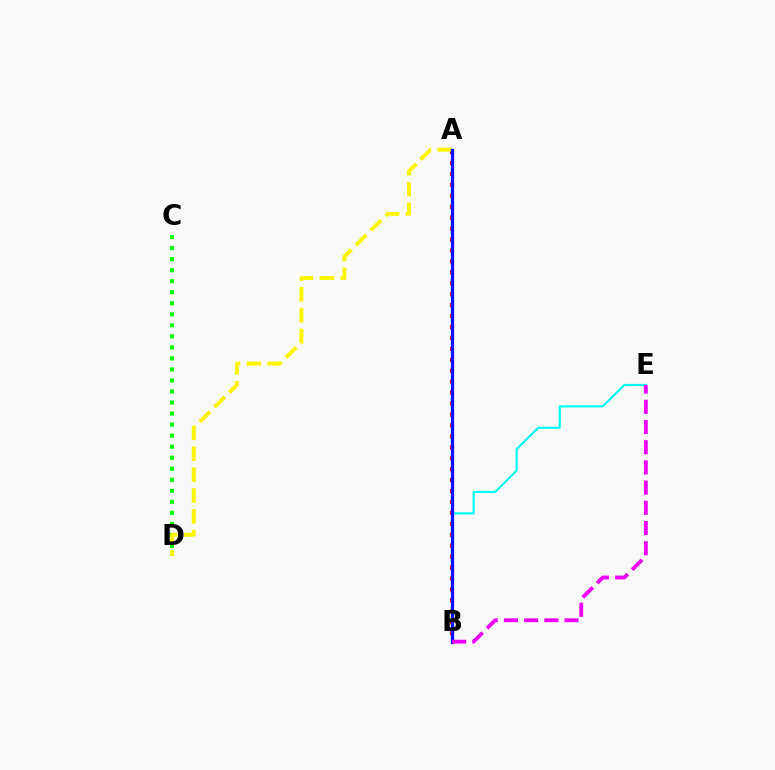{('A', 'B'): [{'color': '#ff0000', 'line_style': 'dotted', 'thickness': 2.97}, {'color': '#0010ff', 'line_style': 'solid', 'thickness': 2.32}], ('C', 'D'): [{'color': '#08ff00', 'line_style': 'dotted', 'thickness': 3.0}], ('A', 'D'): [{'color': '#fcf500', 'line_style': 'dashed', 'thickness': 2.83}], ('B', 'E'): [{'color': '#00fff6', 'line_style': 'solid', 'thickness': 1.57}, {'color': '#ee00ff', 'line_style': 'dashed', 'thickness': 2.74}]}